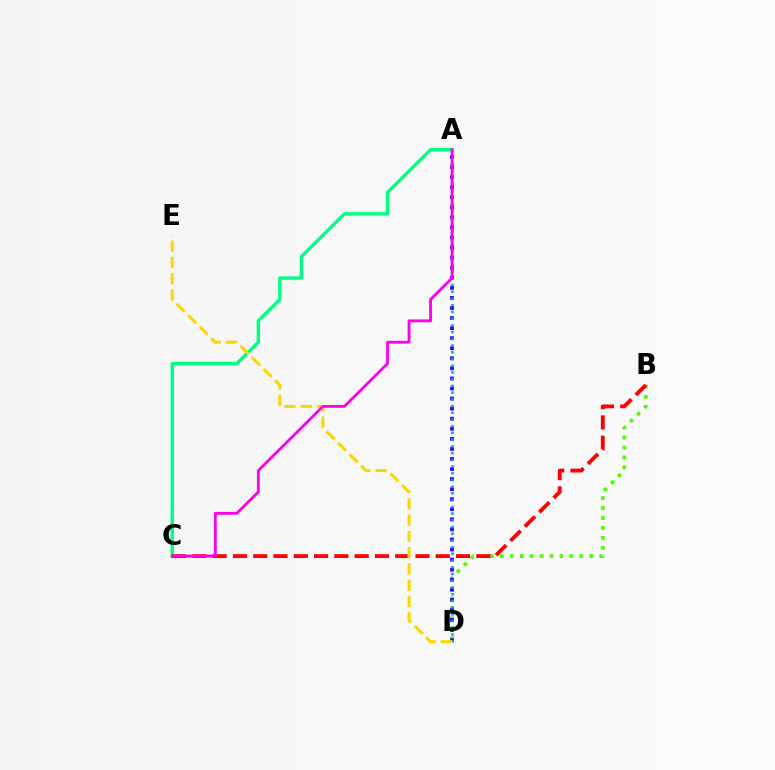{('B', 'D'): [{'color': '#4fff00', 'line_style': 'dotted', 'thickness': 2.7}], ('A', 'D'): [{'color': '#3700ff', 'line_style': 'dotted', 'thickness': 2.73}, {'color': '#009eff', 'line_style': 'dotted', 'thickness': 1.83}], ('A', 'C'): [{'color': '#00ff86', 'line_style': 'solid', 'thickness': 2.46}, {'color': '#ff00ed', 'line_style': 'solid', 'thickness': 2.05}], ('B', 'C'): [{'color': '#ff0000', 'line_style': 'dashed', 'thickness': 2.76}], ('D', 'E'): [{'color': '#ffd500', 'line_style': 'dashed', 'thickness': 2.21}]}